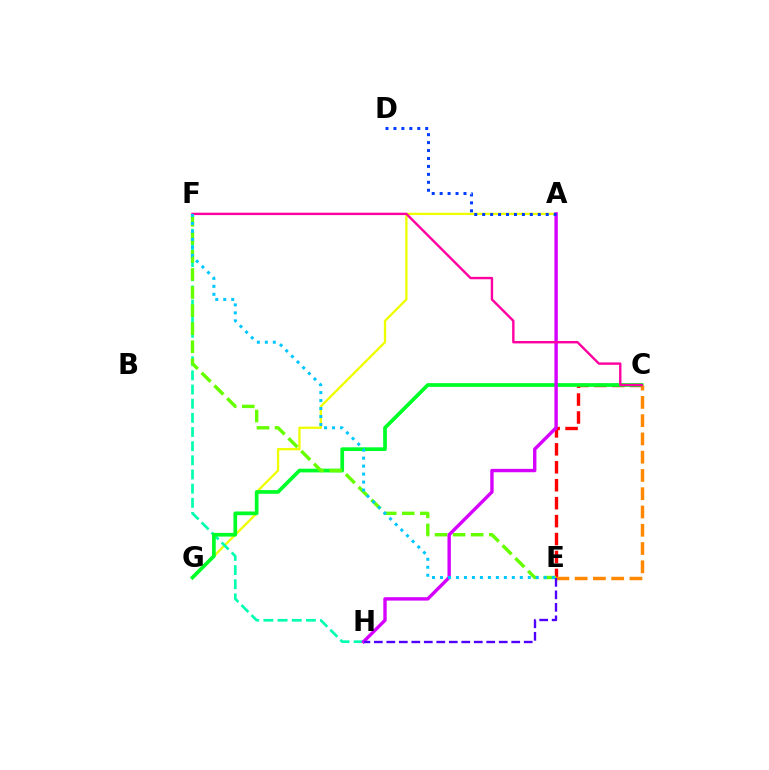{('A', 'G'): [{'color': '#eeff00', 'line_style': 'solid', 'thickness': 1.66}], ('F', 'H'): [{'color': '#00ffaf', 'line_style': 'dashed', 'thickness': 1.92}], ('C', 'E'): [{'color': '#ff0000', 'line_style': 'dashed', 'thickness': 2.44}, {'color': '#ff8800', 'line_style': 'dashed', 'thickness': 2.48}], ('C', 'G'): [{'color': '#00ff27', 'line_style': 'solid', 'thickness': 2.67}], ('E', 'F'): [{'color': '#66ff00', 'line_style': 'dashed', 'thickness': 2.45}, {'color': '#00c7ff', 'line_style': 'dotted', 'thickness': 2.17}], ('A', 'H'): [{'color': '#d600ff', 'line_style': 'solid', 'thickness': 2.44}], ('A', 'D'): [{'color': '#003fff', 'line_style': 'dotted', 'thickness': 2.16}], ('E', 'H'): [{'color': '#4f00ff', 'line_style': 'dashed', 'thickness': 1.7}], ('C', 'F'): [{'color': '#ff00a0', 'line_style': 'solid', 'thickness': 1.72}]}